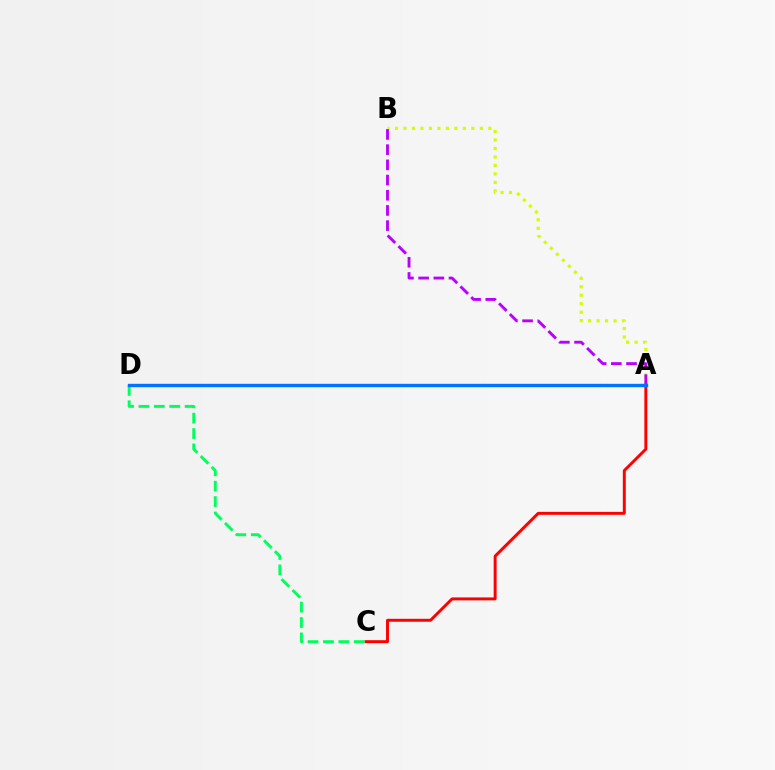{('A', 'C'): [{'color': '#ff0000', 'line_style': 'solid', 'thickness': 2.12}], ('A', 'B'): [{'color': '#d1ff00', 'line_style': 'dotted', 'thickness': 2.31}, {'color': '#b900ff', 'line_style': 'dashed', 'thickness': 2.06}], ('C', 'D'): [{'color': '#00ff5c', 'line_style': 'dashed', 'thickness': 2.09}], ('A', 'D'): [{'color': '#0074ff', 'line_style': 'solid', 'thickness': 2.44}]}